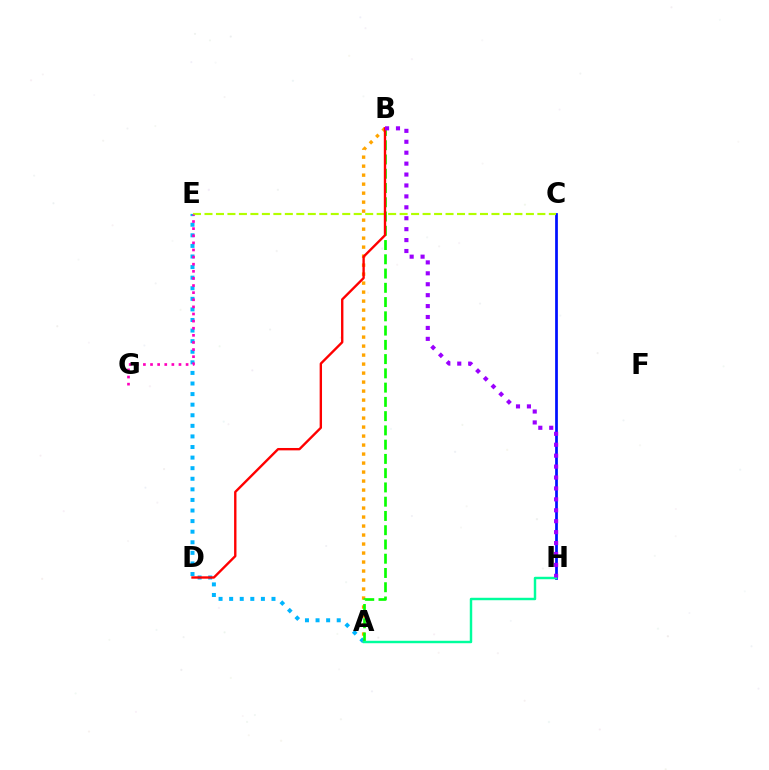{('A', 'E'): [{'color': '#00b5ff', 'line_style': 'dotted', 'thickness': 2.88}], ('C', 'H'): [{'color': '#0010ff', 'line_style': 'solid', 'thickness': 1.97}], ('C', 'E'): [{'color': '#b3ff00', 'line_style': 'dashed', 'thickness': 1.56}], ('A', 'B'): [{'color': '#ffa500', 'line_style': 'dotted', 'thickness': 2.44}, {'color': '#08ff00', 'line_style': 'dashed', 'thickness': 1.94}], ('A', 'H'): [{'color': '#00ff9d', 'line_style': 'solid', 'thickness': 1.76}], ('B', 'D'): [{'color': '#ff0000', 'line_style': 'solid', 'thickness': 1.71}], ('E', 'G'): [{'color': '#ff00bd', 'line_style': 'dotted', 'thickness': 1.93}], ('B', 'H'): [{'color': '#9b00ff', 'line_style': 'dotted', 'thickness': 2.97}]}